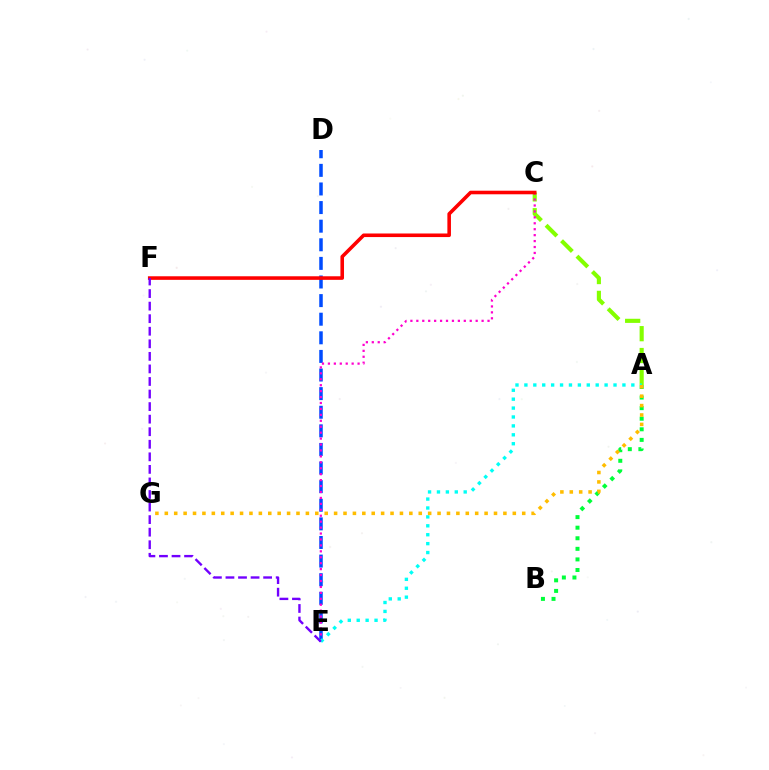{('D', 'E'): [{'color': '#004bff', 'line_style': 'dashed', 'thickness': 2.53}], ('A', 'C'): [{'color': '#84ff00', 'line_style': 'dashed', 'thickness': 2.97}], ('A', 'B'): [{'color': '#00ff39', 'line_style': 'dotted', 'thickness': 2.87}], ('C', 'E'): [{'color': '#ff00cf', 'line_style': 'dotted', 'thickness': 1.61}], ('A', 'E'): [{'color': '#00fff6', 'line_style': 'dotted', 'thickness': 2.42}], ('C', 'F'): [{'color': '#ff0000', 'line_style': 'solid', 'thickness': 2.57}], ('A', 'G'): [{'color': '#ffbd00', 'line_style': 'dotted', 'thickness': 2.56}], ('E', 'F'): [{'color': '#7200ff', 'line_style': 'dashed', 'thickness': 1.71}]}